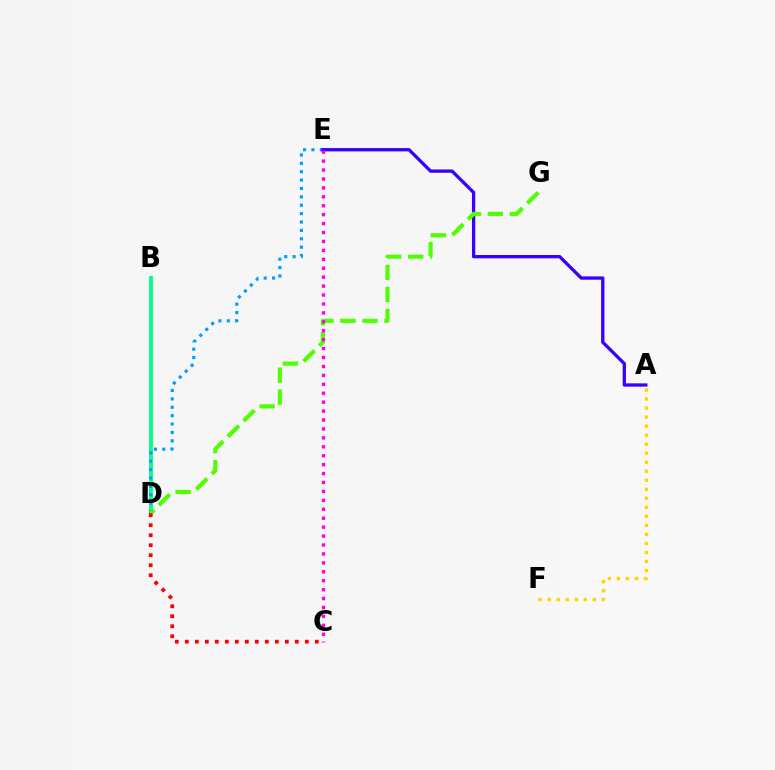{('B', 'D'): [{'color': '#00ff86', 'line_style': 'solid', 'thickness': 2.76}], ('D', 'E'): [{'color': '#009eff', 'line_style': 'dotted', 'thickness': 2.28}], ('A', 'E'): [{'color': '#3700ff', 'line_style': 'solid', 'thickness': 2.37}], ('D', 'G'): [{'color': '#4fff00', 'line_style': 'dashed', 'thickness': 2.99}], ('C', 'D'): [{'color': '#ff0000', 'line_style': 'dotted', 'thickness': 2.72}], ('A', 'F'): [{'color': '#ffd500', 'line_style': 'dotted', 'thickness': 2.45}], ('C', 'E'): [{'color': '#ff00ed', 'line_style': 'dotted', 'thickness': 2.43}]}